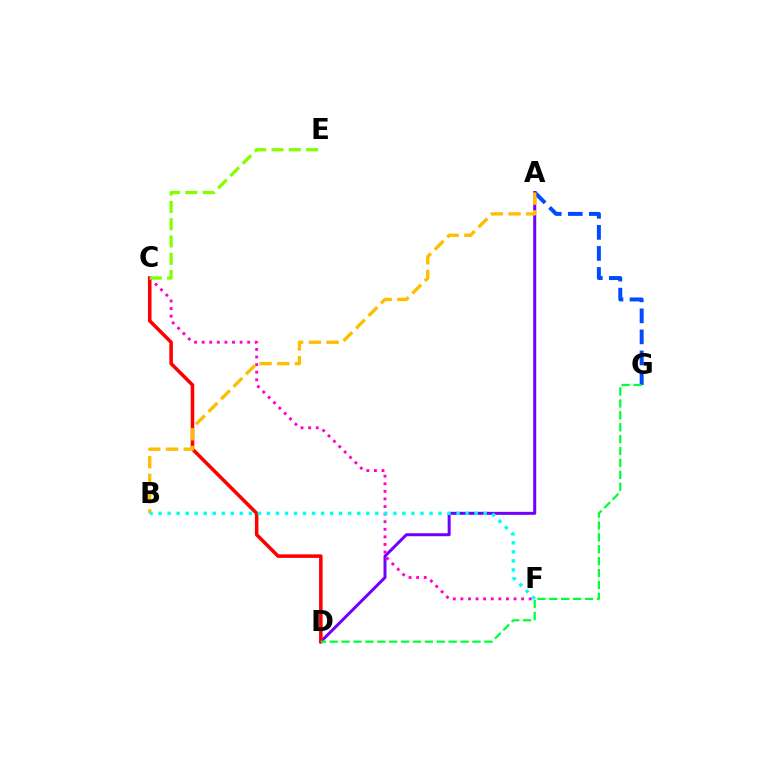{('A', 'G'): [{'color': '#004bff', 'line_style': 'dashed', 'thickness': 2.86}], ('A', 'D'): [{'color': '#7200ff', 'line_style': 'solid', 'thickness': 2.16}], ('C', 'D'): [{'color': '#ff0000', 'line_style': 'solid', 'thickness': 2.55}], ('C', 'F'): [{'color': '#ff00cf', 'line_style': 'dotted', 'thickness': 2.06}], ('C', 'E'): [{'color': '#84ff00', 'line_style': 'dashed', 'thickness': 2.35}], ('D', 'G'): [{'color': '#00ff39', 'line_style': 'dashed', 'thickness': 1.62}], ('A', 'B'): [{'color': '#ffbd00', 'line_style': 'dashed', 'thickness': 2.4}], ('B', 'F'): [{'color': '#00fff6', 'line_style': 'dotted', 'thickness': 2.45}]}